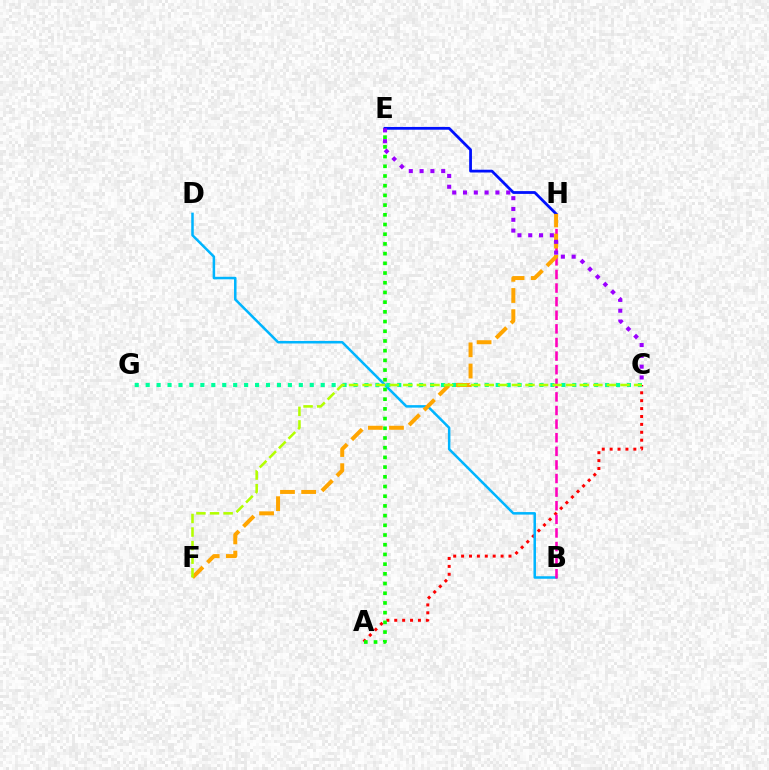{('A', 'C'): [{'color': '#ff0000', 'line_style': 'dotted', 'thickness': 2.15}], ('B', 'D'): [{'color': '#00b5ff', 'line_style': 'solid', 'thickness': 1.81}], ('A', 'E'): [{'color': '#08ff00', 'line_style': 'dotted', 'thickness': 2.64}], ('B', 'H'): [{'color': '#ff00bd', 'line_style': 'dashed', 'thickness': 1.85}], ('C', 'G'): [{'color': '#00ff9d', 'line_style': 'dotted', 'thickness': 2.97}], ('E', 'H'): [{'color': '#0010ff', 'line_style': 'solid', 'thickness': 2.0}], ('F', 'H'): [{'color': '#ffa500', 'line_style': 'dashed', 'thickness': 2.87}], ('C', 'E'): [{'color': '#9b00ff', 'line_style': 'dotted', 'thickness': 2.93}], ('C', 'F'): [{'color': '#b3ff00', 'line_style': 'dashed', 'thickness': 1.84}]}